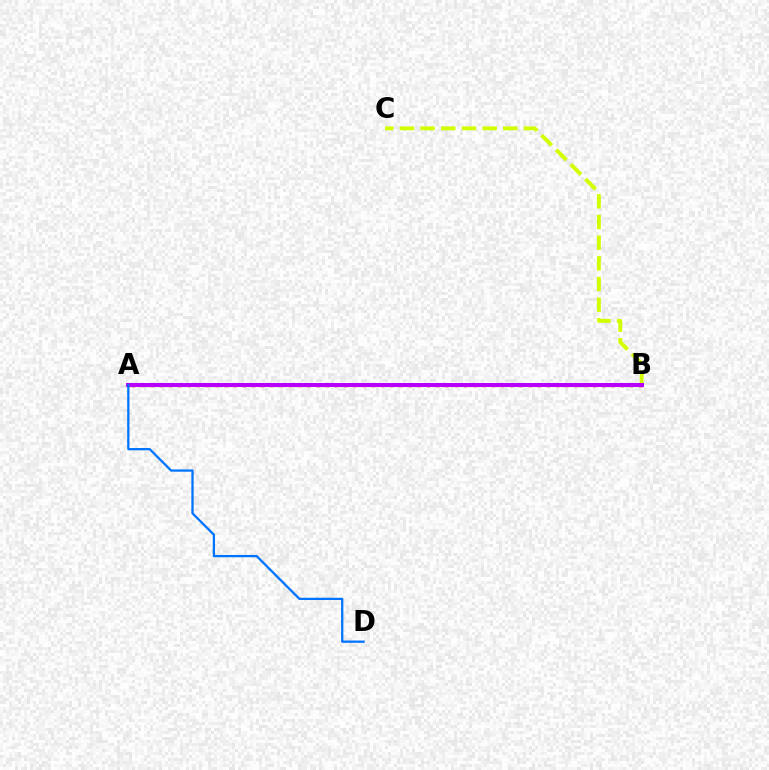{('A', 'B'): [{'color': '#00ff5c', 'line_style': 'dotted', 'thickness': 2.22}, {'color': '#ff0000', 'line_style': 'dotted', 'thickness': 2.5}, {'color': '#b900ff', 'line_style': 'solid', 'thickness': 2.87}], ('B', 'C'): [{'color': '#d1ff00', 'line_style': 'dashed', 'thickness': 2.81}], ('A', 'D'): [{'color': '#0074ff', 'line_style': 'solid', 'thickness': 1.64}]}